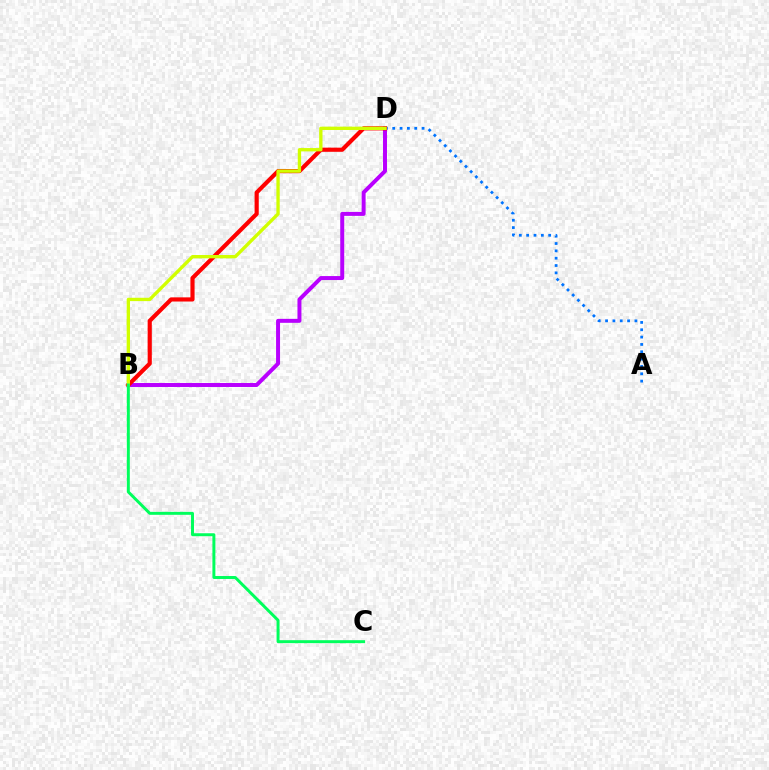{('B', 'D'): [{'color': '#b900ff', 'line_style': 'solid', 'thickness': 2.86}, {'color': '#ff0000', 'line_style': 'solid', 'thickness': 2.99}, {'color': '#d1ff00', 'line_style': 'solid', 'thickness': 2.4}], ('A', 'D'): [{'color': '#0074ff', 'line_style': 'dotted', 'thickness': 1.99}], ('B', 'C'): [{'color': '#00ff5c', 'line_style': 'solid', 'thickness': 2.13}]}